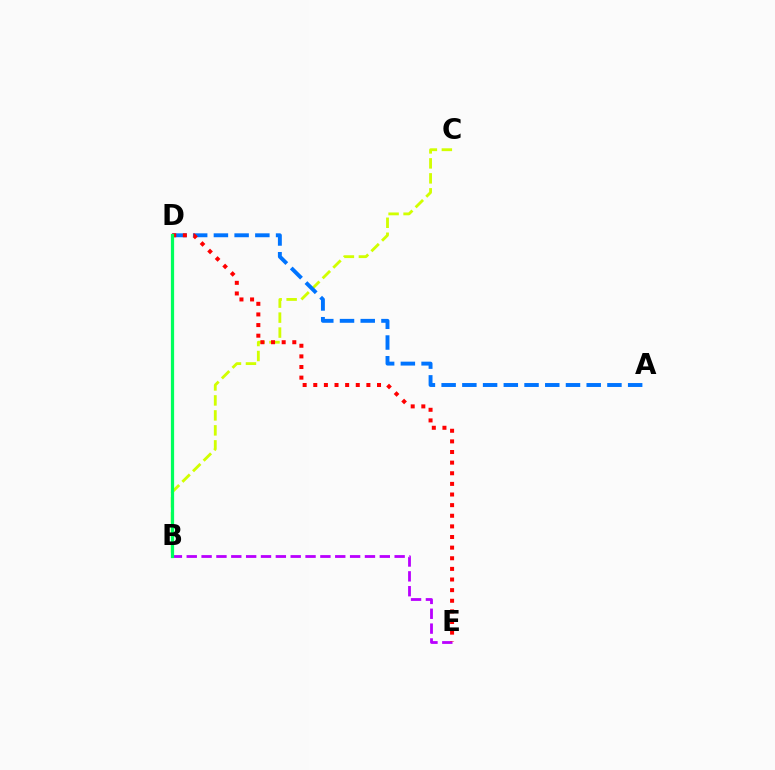{('B', 'C'): [{'color': '#d1ff00', 'line_style': 'dashed', 'thickness': 2.03}], ('B', 'E'): [{'color': '#b900ff', 'line_style': 'dashed', 'thickness': 2.02}], ('A', 'D'): [{'color': '#0074ff', 'line_style': 'dashed', 'thickness': 2.82}], ('D', 'E'): [{'color': '#ff0000', 'line_style': 'dotted', 'thickness': 2.89}], ('B', 'D'): [{'color': '#00ff5c', 'line_style': 'solid', 'thickness': 2.32}]}